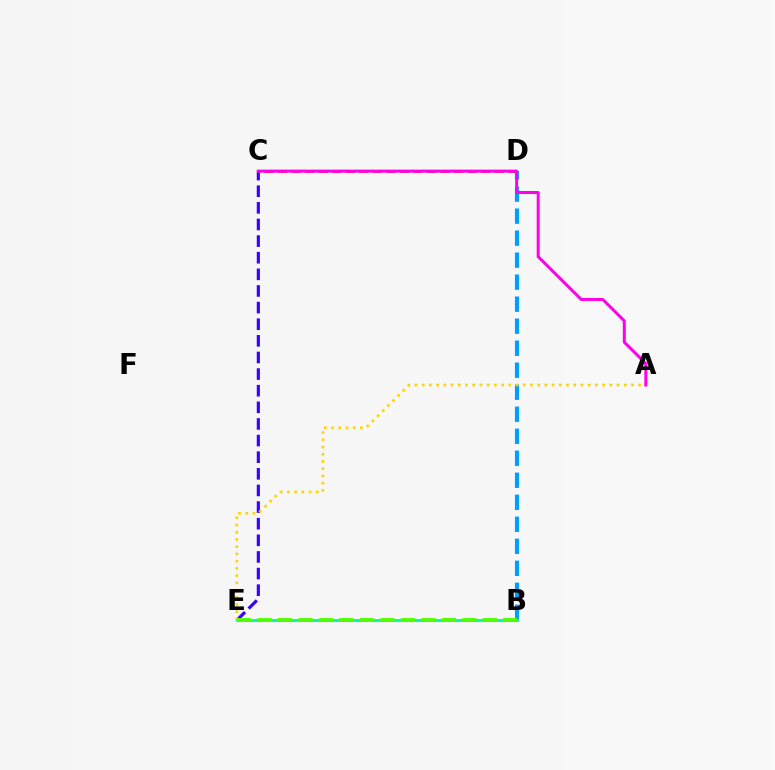{('C', 'E'): [{'color': '#3700ff', 'line_style': 'dashed', 'thickness': 2.26}], ('B', 'D'): [{'color': '#009eff', 'line_style': 'dashed', 'thickness': 2.99}], ('C', 'D'): [{'color': '#ff0000', 'line_style': 'dashed', 'thickness': 1.84}], ('A', 'E'): [{'color': '#ffd500', 'line_style': 'dotted', 'thickness': 1.96}], ('A', 'C'): [{'color': '#ff00ed', 'line_style': 'solid', 'thickness': 2.16}], ('B', 'E'): [{'color': '#00ff86', 'line_style': 'solid', 'thickness': 2.06}, {'color': '#4fff00', 'line_style': 'dashed', 'thickness': 2.78}]}